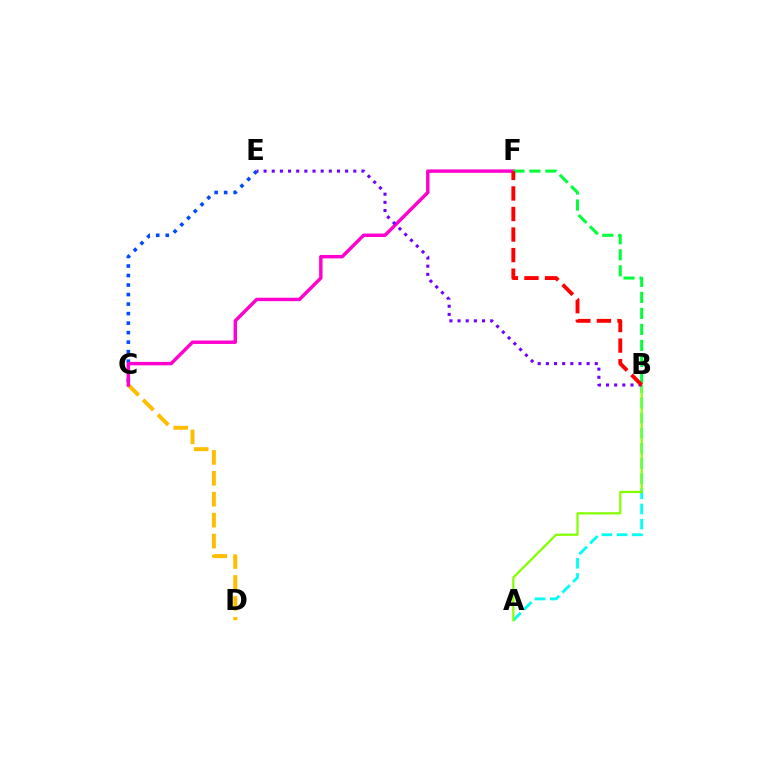{('A', 'B'): [{'color': '#00fff6', 'line_style': 'dashed', 'thickness': 2.06}, {'color': '#84ff00', 'line_style': 'solid', 'thickness': 1.6}], ('C', 'D'): [{'color': '#ffbd00', 'line_style': 'dashed', 'thickness': 2.84}], ('C', 'E'): [{'color': '#004bff', 'line_style': 'dotted', 'thickness': 2.59}], ('C', 'F'): [{'color': '#ff00cf', 'line_style': 'solid', 'thickness': 2.46}], ('B', 'E'): [{'color': '#7200ff', 'line_style': 'dotted', 'thickness': 2.22}], ('B', 'F'): [{'color': '#00ff39', 'line_style': 'dashed', 'thickness': 2.17}, {'color': '#ff0000', 'line_style': 'dashed', 'thickness': 2.79}]}